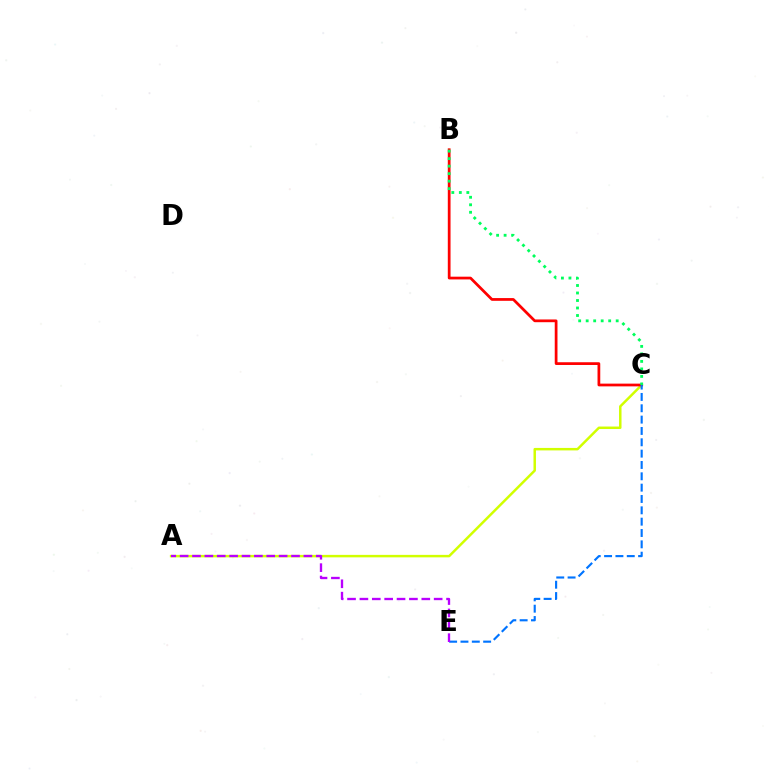{('A', 'C'): [{'color': '#d1ff00', 'line_style': 'solid', 'thickness': 1.79}], ('B', 'C'): [{'color': '#ff0000', 'line_style': 'solid', 'thickness': 1.97}, {'color': '#00ff5c', 'line_style': 'dotted', 'thickness': 2.04}], ('C', 'E'): [{'color': '#0074ff', 'line_style': 'dashed', 'thickness': 1.54}], ('A', 'E'): [{'color': '#b900ff', 'line_style': 'dashed', 'thickness': 1.68}]}